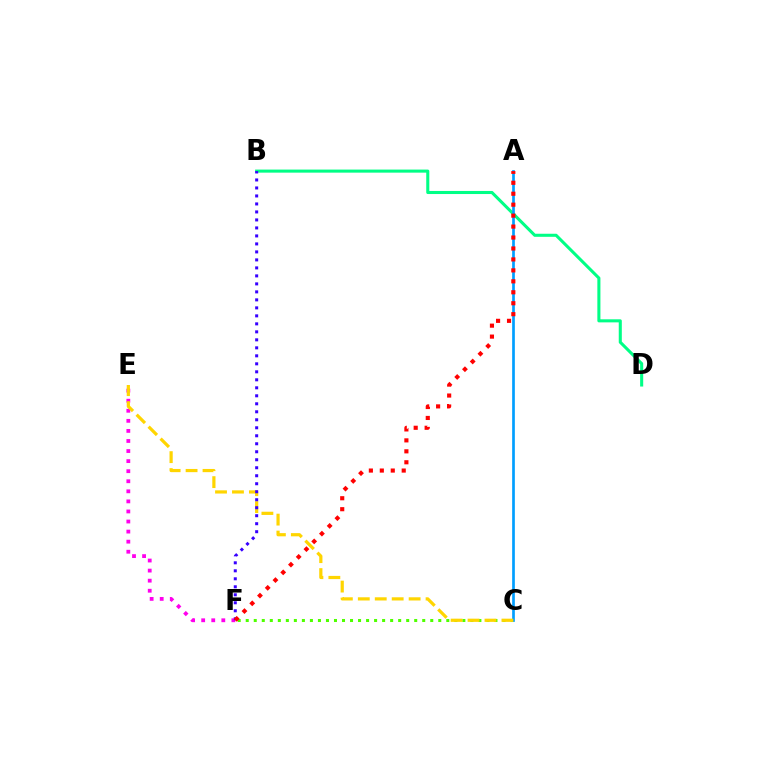{('B', 'D'): [{'color': '#00ff86', 'line_style': 'solid', 'thickness': 2.21}], ('E', 'F'): [{'color': '#ff00ed', 'line_style': 'dotted', 'thickness': 2.74}], ('C', 'F'): [{'color': '#4fff00', 'line_style': 'dotted', 'thickness': 2.18}], ('A', 'C'): [{'color': '#009eff', 'line_style': 'solid', 'thickness': 1.93}], ('C', 'E'): [{'color': '#ffd500', 'line_style': 'dashed', 'thickness': 2.3}], ('B', 'F'): [{'color': '#3700ff', 'line_style': 'dotted', 'thickness': 2.17}], ('A', 'F'): [{'color': '#ff0000', 'line_style': 'dotted', 'thickness': 2.98}]}